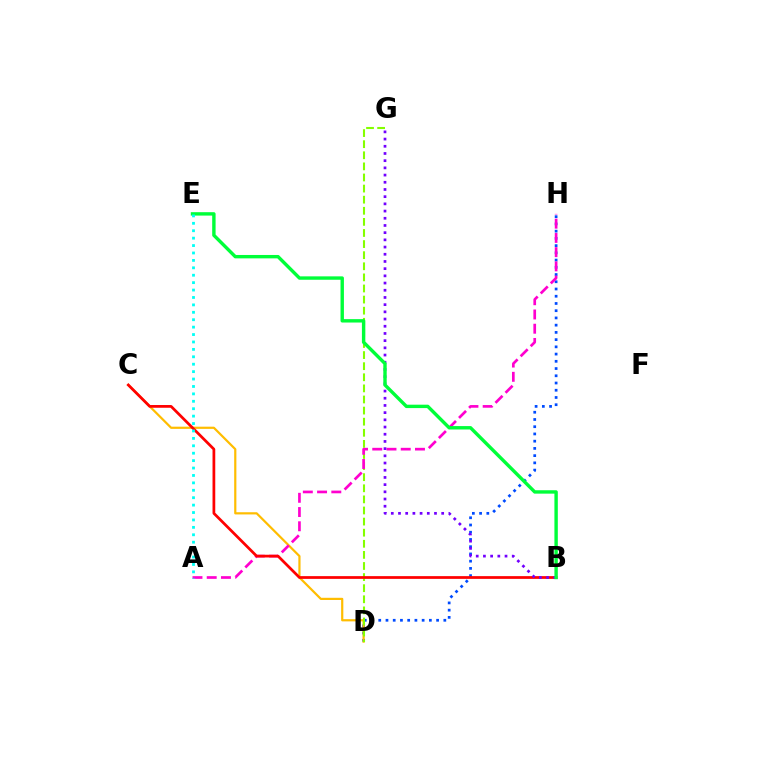{('D', 'H'): [{'color': '#004bff', 'line_style': 'dotted', 'thickness': 1.96}], ('C', 'D'): [{'color': '#ffbd00', 'line_style': 'solid', 'thickness': 1.58}], ('D', 'G'): [{'color': '#84ff00', 'line_style': 'dashed', 'thickness': 1.51}], ('A', 'H'): [{'color': '#ff00cf', 'line_style': 'dashed', 'thickness': 1.93}], ('B', 'C'): [{'color': '#ff0000', 'line_style': 'solid', 'thickness': 1.97}], ('B', 'G'): [{'color': '#7200ff', 'line_style': 'dotted', 'thickness': 1.96}], ('B', 'E'): [{'color': '#00ff39', 'line_style': 'solid', 'thickness': 2.45}], ('A', 'E'): [{'color': '#00fff6', 'line_style': 'dotted', 'thickness': 2.01}]}